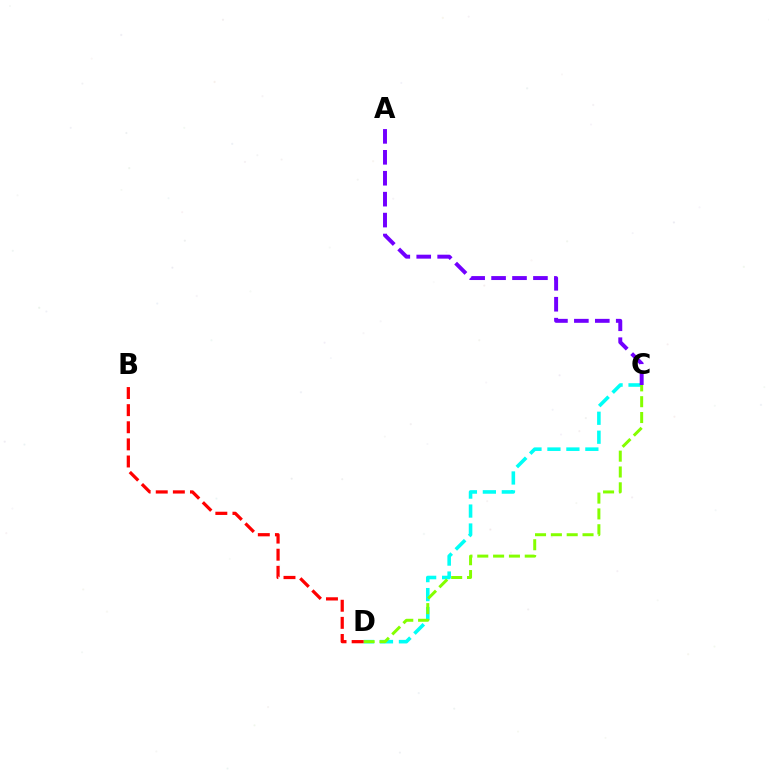{('C', 'D'): [{'color': '#00fff6', 'line_style': 'dashed', 'thickness': 2.58}, {'color': '#84ff00', 'line_style': 'dashed', 'thickness': 2.15}], ('A', 'C'): [{'color': '#7200ff', 'line_style': 'dashed', 'thickness': 2.84}], ('B', 'D'): [{'color': '#ff0000', 'line_style': 'dashed', 'thickness': 2.32}]}